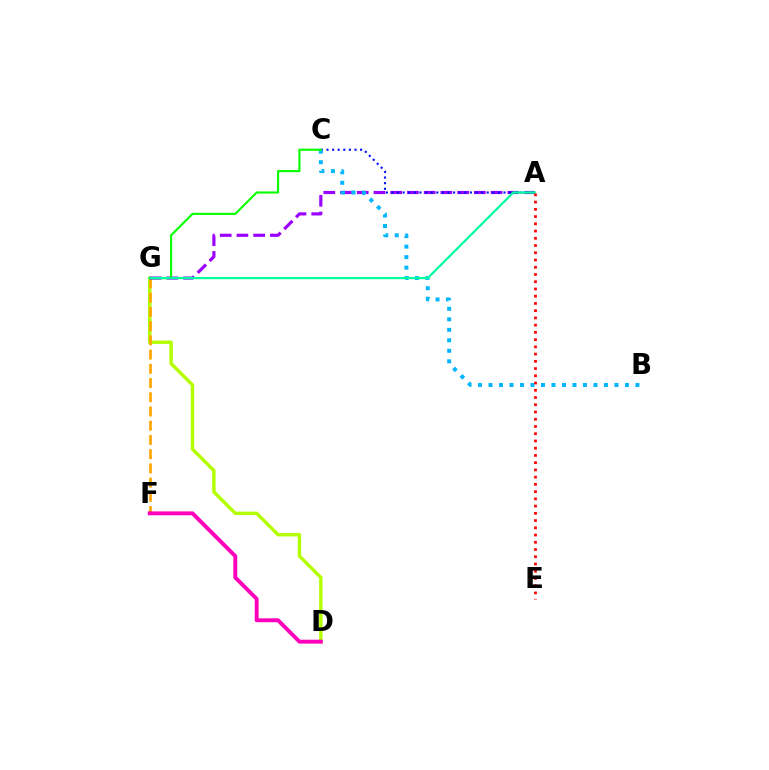{('D', 'G'): [{'color': '#b3ff00', 'line_style': 'solid', 'thickness': 2.46}], ('F', 'G'): [{'color': '#ffa500', 'line_style': 'dashed', 'thickness': 1.93}], ('A', 'G'): [{'color': '#9b00ff', 'line_style': 'dashed', 'thickness': 2.27}, {'color': '#00ff9d', 'line_style': 'solid', 'thickness': 1.62}], ('A', 'C'): [{'color': '#0010ff', 'line_style': 'dotted', 'thickness': 1.52}], ('B', 'C'): [{'color': '#00b5ff', 'line_style': 'dotted', 'thickness': 2.85}], ('C', 'G'): [{'color': '#08ff00', 'line_style': 'solid', 'thickness': 1.53}], ('D', 'F'): [{'color': '#ff00bd', 'line_style': 'solid', 'thickness': 2.81}], ('A', 'E'): [{'color': '#ff0000', 'line_style': 'dotted', 'thickness': 1.97}]}